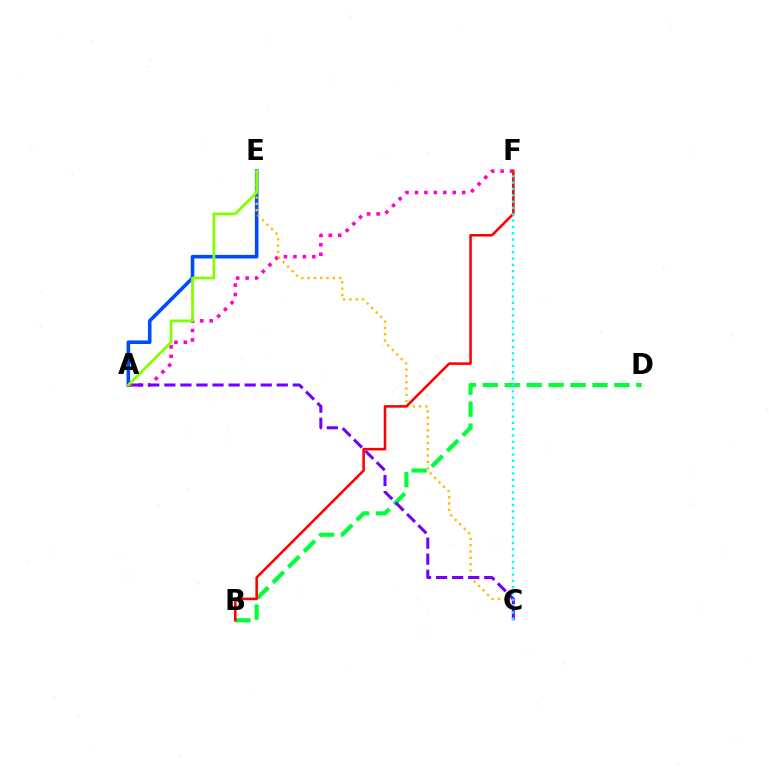{('A', 'F'): [{'color': '#ff00cf', 'line_style': 'dotted', 'thickness': 2.57}], ('B', 'D'): [{'color': '#00ff39', 'line_style': 'dashed', 'thickness': 2.98}], ('A', 'E'): [{'color': '#004bff', 'line_style': 'solid', 'thickness': 2.58}, {'color': '#84ff00', 'line_style': 'solid', 'thickness': 1.98}], ('C', 'E'): [{'color': '#ffbd00', 'line_style': 'dotted', 'thickness': 1.72}], ('B', 'F'): [{'color': '#ff0000', 'line_style': 'solid', 'thickness': 1.85}], ('A', 'C'): [{'color': '#7200ff', 'line_style': 'dashed', 'thickness': 2.18}], ('C', 'F'): [{'color': '#00fff6', 'line_style': 'dotted', 'thickness': 1.72}]}